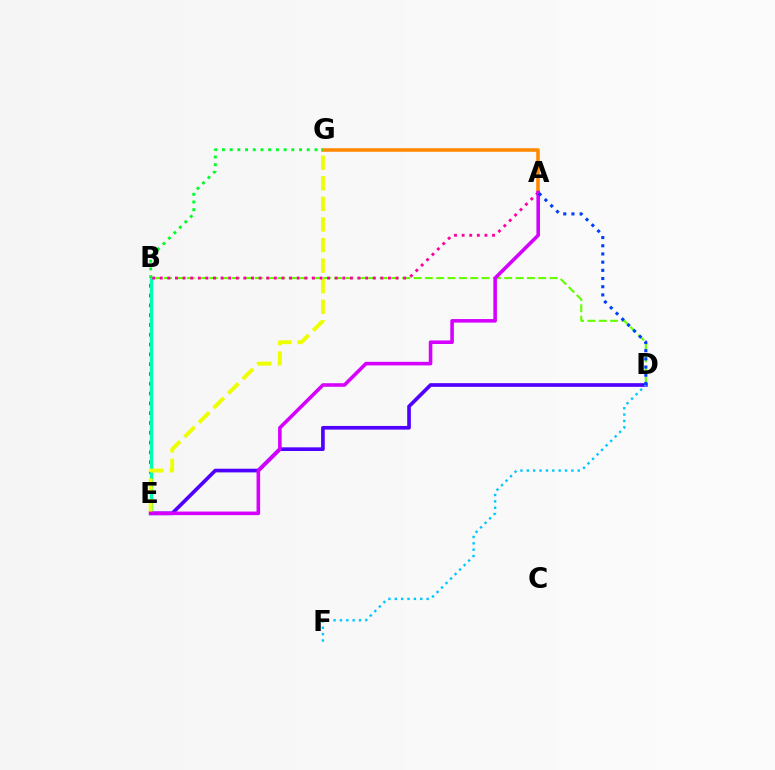{('A', 'G'): [{'color': '#ff8800', 'line_style': 'solid', 'thickness': 2.55}], ('B', 'D'): [{'color': '#66ff00', 'line_style': 'dashed', 'thickness': 1.54}], ('B', 'E'): [{'color': '#ff0000', 'line_style': 'dotted', 'thickness': 2.66}, {'color': '#00ffaf', 'line_style': 'solid', 'thickness': 2.4}], ('D', 'E'): [{'color': '#4f00ff', 'line_style': 'solid', 'thickness': 2.64}], ('D', 'F'): [{'color': '#00c7ff', 'line_style': 'dotted', 'thickness': 1.73}], ('E', 'G'): [{'color': '#eeff00', 'line_style': 'dashed', 'thickness': 2.8}], ('A', 'B'): [{'color': '#ff00a0', 'line_style': 'dotted', 'thickness': 2.07}], ('A', 'E'): [{'color': '#d600ff', 'line_style': 'solid', 'thickness': 2.57}], ('A', 'D'): [{'color': '#003fff', 'line_style': 'dotted', 'thickness': 2.23}], ('B', 'G'): [{'color': '#00ff27', 'line_style': 'dotted', 'thickness': 2.09}]}